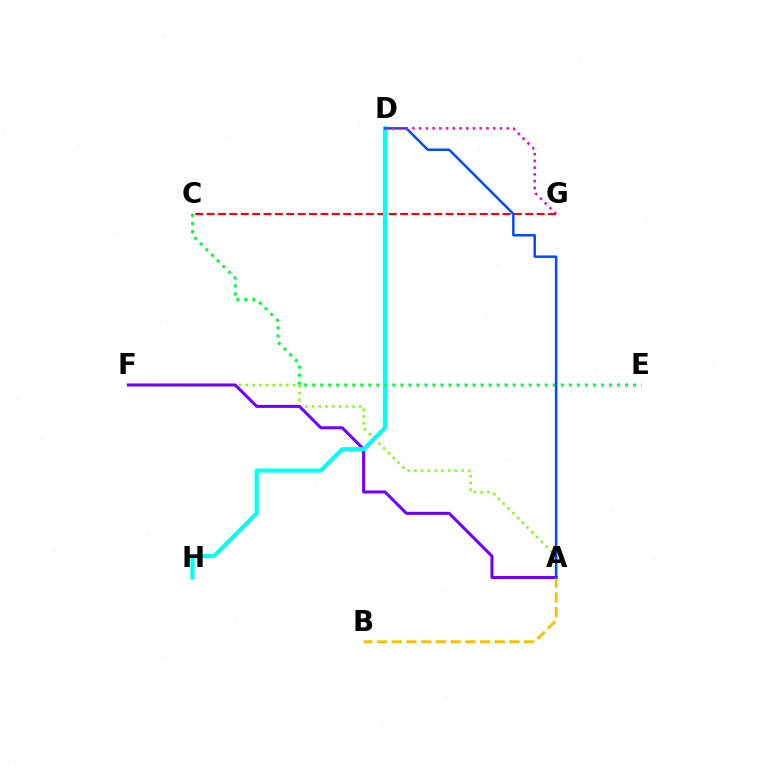{('A', 'F'): [{'color': '#84ff00', 'line_style': 'dotted', 'thickness': 1.83}, {'color': '#7200ff', 'line_style': 'solid', 'thickness': 2.18}], ('C', 'G'): [{'color': '#ff0000', 'line_style': 'dashed', 'thickness': 1.55}], ('D', 'H'): [{'color': '#00fff6', 'line_style': 'solid', 'thickness': 2.94}], ('C', 'E'): [{'color': '#00ff39', 'line_style': 'dotted', 'thickness': 2.18}], ('A', 'B'): [{'color': '#ffbd00', 'line_style': 'dashed', 'thickness': 2.0}], ('A', 'D'): [{'color': '#004bff', 'line_style': 'solid', 'thickness': 1.78}], ('D', 'G'): [{'color': '#ff00cf', 'line_style': 'dotted', 'thickness': 1.83}]}